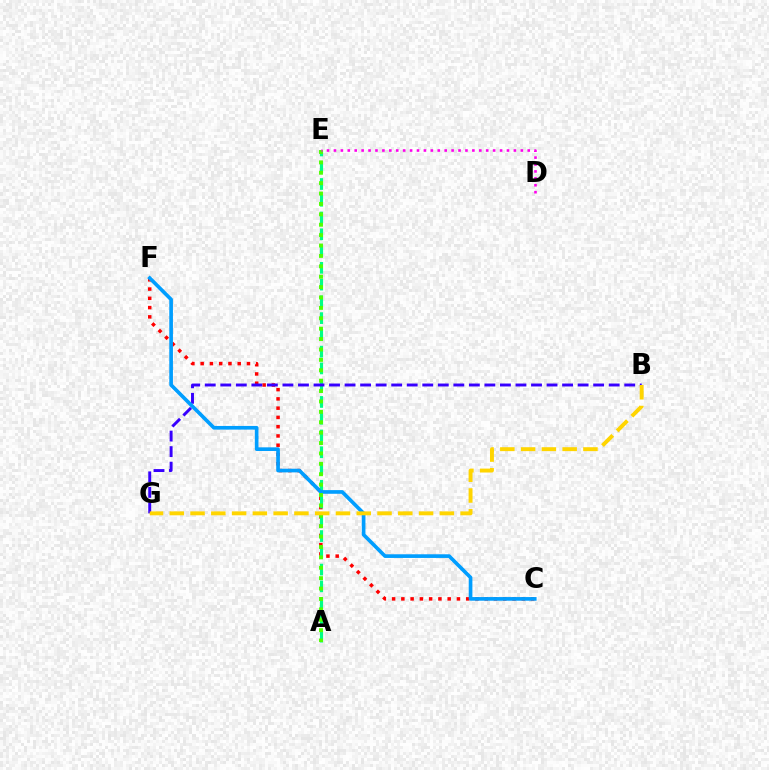{('C', 'F'): [{'color': '#ff0000', 'line_style': 'dotted', 'thickness': 2.52}, {'color': '#009eff', 'line_style': 'solid', 'thickness': 2.64}], ('A', 'E'): [{'color': '#00ff86', 'line_style': 'dashed', 'thickness': 2.28}, {'color': '#4fff00', 'line_style': 'dotted', 'thickness': 2.82}], ('B', 'G'): [{'color': '#3700ff', 'line_style': 'dashed', 'thickness': 2.11}, {'color': '#ffd500', 'line_style': 'dashed', 'thickness': 2.82}], ('D', 'E'): [{'color': '#ff00ed', 'line_style': 'dotted', 'thickness': 1.88}]}